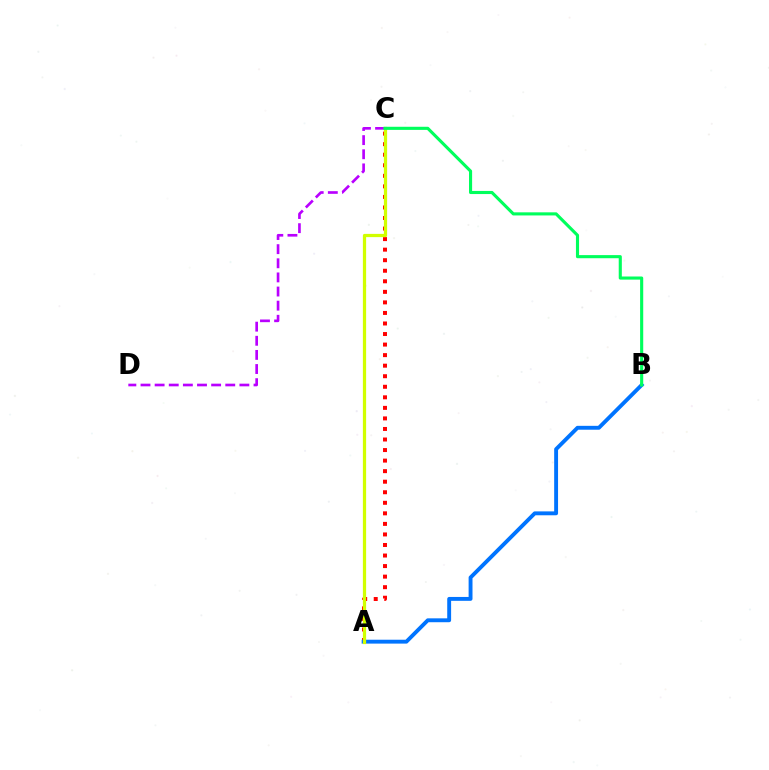{('A', 'C'): [{'color': '#ff0000', 'line_style': 'dotted', 'thickness': 2.87}, {'color': '#d1ff00', 'line_style': 'solid', 'thickness': 2.34}], ('C', 'D'): [{'color': '#b900ff', 'line_style': 'dashed', 'thickness': 1.92}], ('A', 'B'): [{'color': '#0074ff', 'line_style': 'solid', 'thickness': 2.79}], ('B', 'C'): [{'color': '#00ff5c', 'line_style': 'solid', 'thickness': 2.24}]}